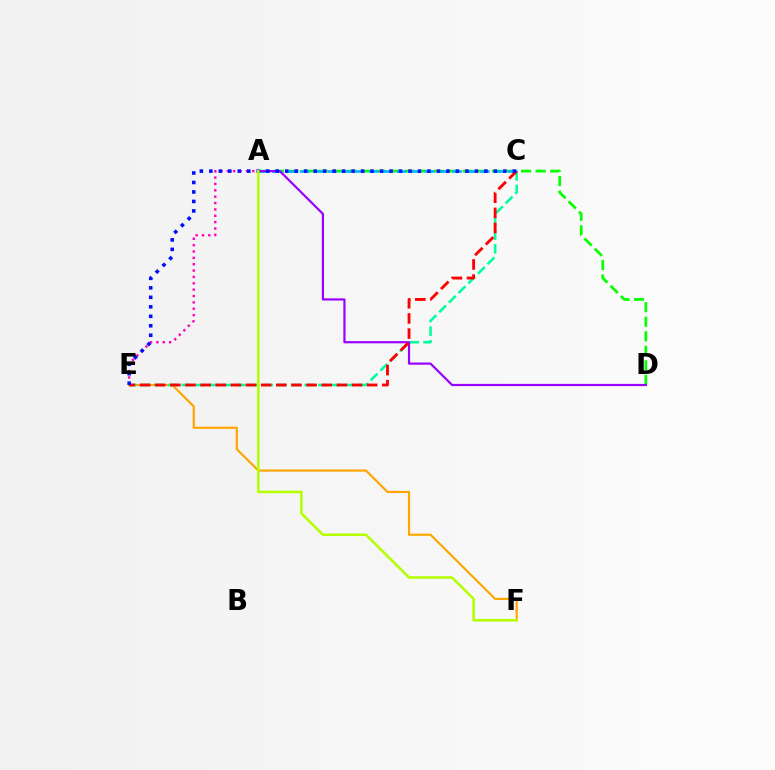{('E', 'F'): [{'color': '#ffa500', 'line_style': 'solid', 'thickness': 1.56}], ('A', 'D'): [{'color': '#08ff00', 'line_style': 'dashed', 'thickness': 1.98}, {'color': '#9b00ff', 'line_style': 'solid', 'thickness': 1.59}], ('A', 'C'): [{'color': '#00b5ff', 'line_style': 'dashed', 'thickness': 1.88}], ('C', 'E'): [{'color': '#00ff9d', 'line_style': 'dashed', 'thickness': 1.85}, {'color': '#ff0000', 'line_style': 'dashed', 'thickness': 2.06}, {'color': '#0010ff', 'line_style': 'dotted', 'thickness': 2.58}], ('A', 'E'): [{'color': '#ff00bd', 'line_style': 'dotted', 'thickness': 1.73}], ('A', 'F'): [{'color': '#b3ff00', 'line_style': 'solid', 'thickness': 1.83}]}